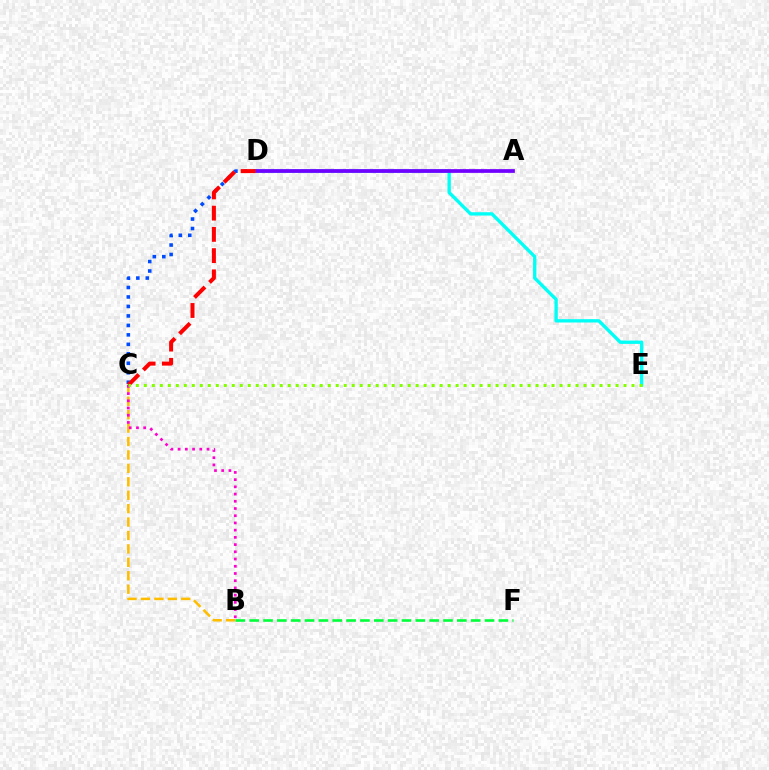{('B', 'C'): [{'color': '#ffbd00', 'line_style': 'dashed', 'thickness': 1.82}, {'color': '#ff00cf', 'line_style': 'dotted', 'thickness': 1.96}], ('B', 'F'): [{'color': '#00ff39', 'line_style': 'dashed', 'thickness': 1.88}], ('C', 'D'): [{'color': '#004bff', 'line_style': 'dotted', 'thickness': 2.57}, {'color': '#ff0000', 'line_style': 'dashed', 'thickness': 2.89}], ('D', 'E'): [{'color': '#00fff6', 'line_style': 'solid', 'thickness': 2.41}], ('A', 'D'): [{'color': '#7200ff', 'line_style': 'solid', 'thickness': 2.69}], ('C', 'E'): [{'color': '#84ff00', 'line_style': 'dotted', 'thickness': 2.17}]}